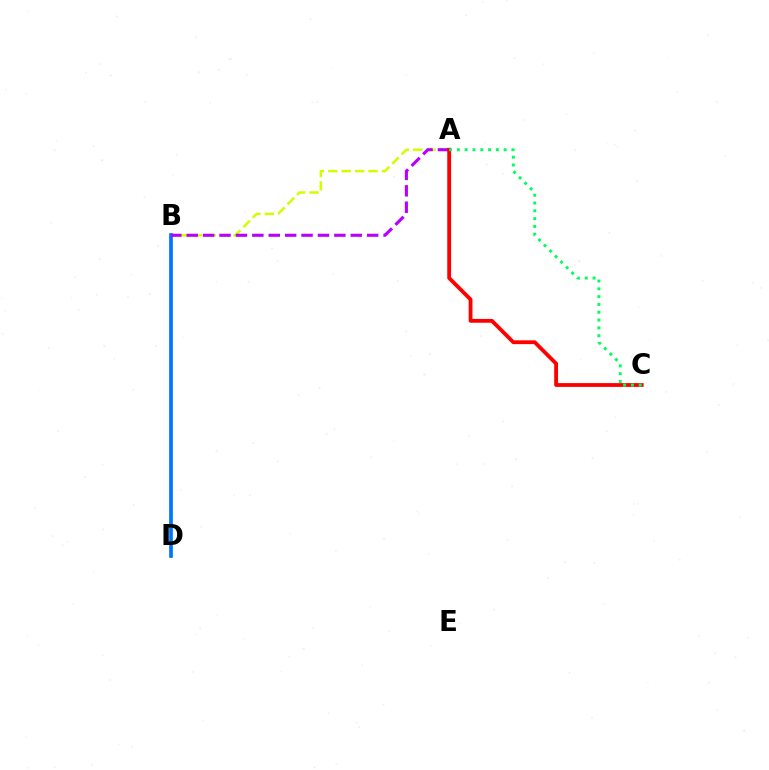{('A', 'B'): [{'color': '#d1ff00', 'line_style': 'dashed', 'thickness': 1.82}, {'color': '#b900ff', 'line_style': 'dashed', 'thickness': 2.23}], ('B', 'D'): [{'color': '#0074ff', 'line_style': 'solid', 'thickness': 2.65}], ('A', 'C'): [{'color': '#ff0000', 'line_style': 'solid', 'thickness': 2.75}, {'color': '#00ff5c', 'line_style': 'dotted', 'thickness': 2.12}]}